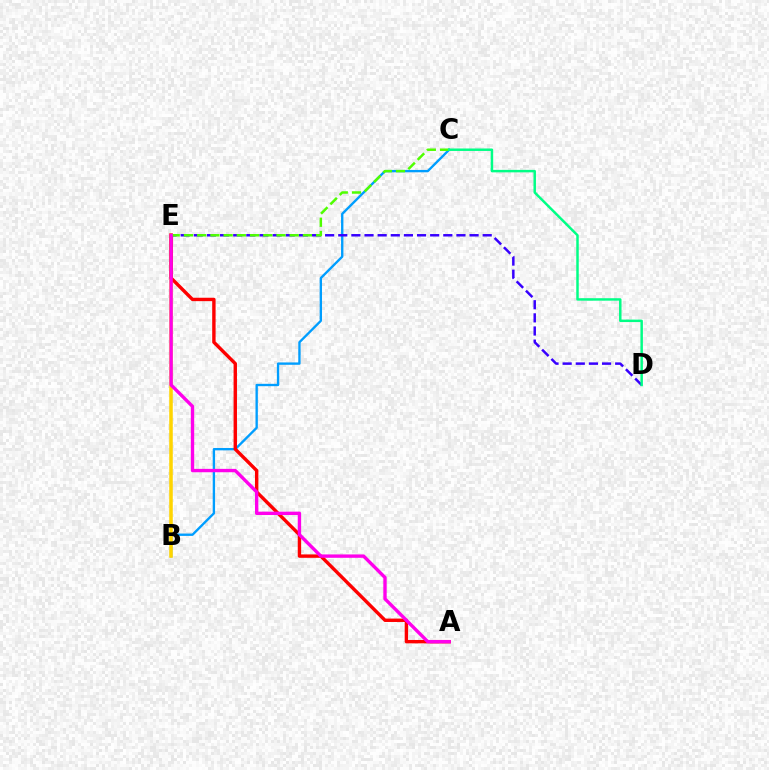{('B', 'C'): [{'color': '#009eff', 'line_style': 'solid', 'thickness': 1.7}], ('B', 'E'): [{'color': '#ffd500', 'line_style': 'solid', 'thickness': 2.55}], ('A', 'E'): [{'color': '#ff0000', 'line_style': 'solid', 'thickness': 2.45}, {'color': '#ff00ed', 'line_style': 'solid', 'thickness': 2.43}], ('D', 'E'): [{'color': '#3700ff', 'line_style': 'dashed', 'thickness': 1.78}], ('C', 'E'): [{'color': '#4fff00', 'line_style': 'dashed', 'thickness': 1.8}], ('C', 'D'): [{'color': '#00ff86', 'line_style': 'solid', 'thickness': 1.78}]}